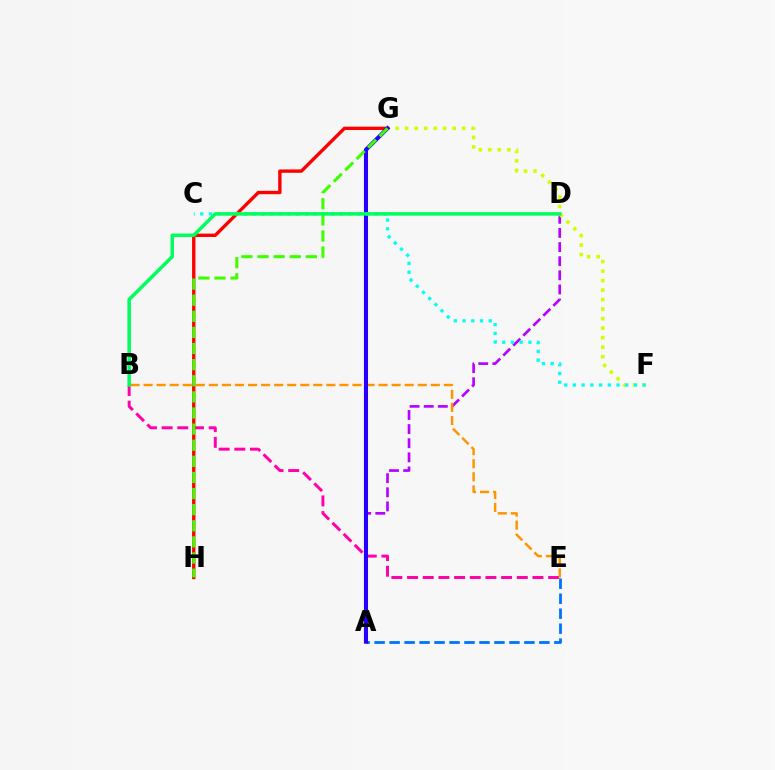{('B', 'E'): [{'color': '#ff00ac', 'line_style': 'dashed', 'thickness': 2.13}, {'color': '#ff9400', 'line_style': 'dashed', 'thickness': 1.77}], ('A', 'E'): [{'color': '#0074ff', 'line_style': 'dashed', 'thickness': 2.03}], ('A', 'D'): [{'color': '#b900ff', 'line_style': 'dashed', 'thickness': 1.92}], ('G', 'H'): [{'color': '#ff0000', 'line_style': 'solid', 'thickness': 2.42}, {'color': '#3dff00', 'line_style': 'dashed', 'thickness': 2.19}], ('F', 'G'): [{'color': '#d1ff00', 'line_style': 'dotted', 'thickness': 2.58}], ('A', 'G'): [{'color': '#2500ff', 'line_style': 'solid', 'thickness': 2.94}], ('C', 'F'): [{'color': '#00fff6', 'line_style': 'dotted', 'thickness': 2.37}], ('B', 'D'): [{'color': '#00ff5c', 'line_style': 'solid', 'thickness': 2.53}]}